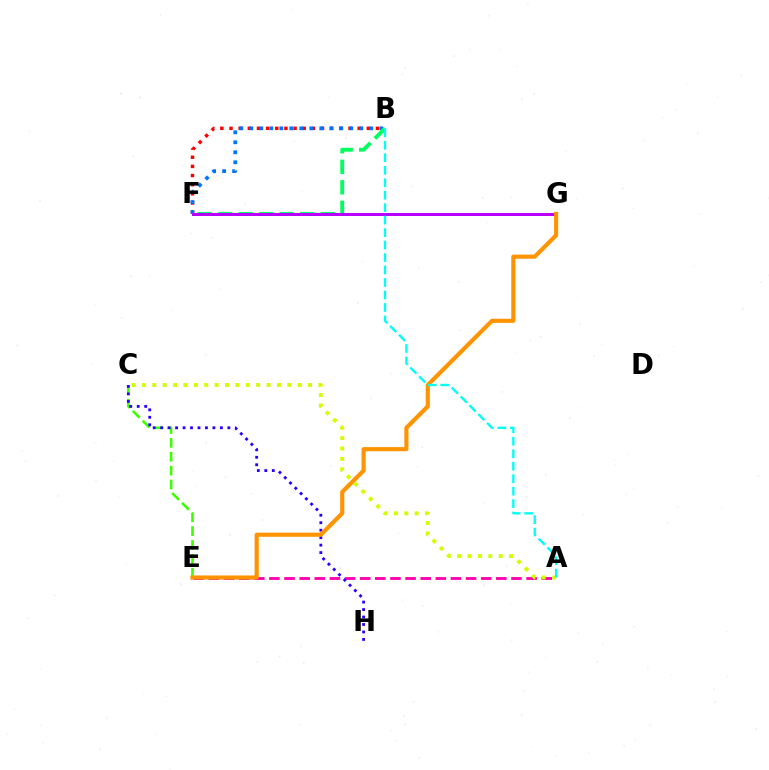{('A', 'E'): [{'color': '#ff00ac', 'line_style': 'dashed', 'thickness': 2.06}], ('C', 'E'): [{'color': '#3dff00', 'line_style': 'dashed', 'thickness': 1.88}], ('B', 'F'): [{'color': '#ff0000', 'line_style': 'dotted', 'thickness': 2.49}, {'color': '#0074ff', 'line_style': 'dotted', 'thickness': 2.72}, {'color': '#00ff5c', 'line_style': 'dashed', 'thickness': 2.79}], ('A', 'C'): [{'color': '#d1ff00', 'line_style': 'dotted', 'thickness': 2.82}], ('F', 'G'): [{'color': '#b900ff', 'line_style': 'solid', 'thickness': 2.16}], ('C', 'H'): [{'color': '#2500ff', 'line_style': 'dotted', 'thickness': 2.03}], ('E', 'G'): [{'color': '#ff9400', 'line_style': 'solid', 'thickness': 2.98}], ('A', 'B'): [{'color': '#00fff6', 'line_style': 'dashed', 'thickness': 1.69}]}